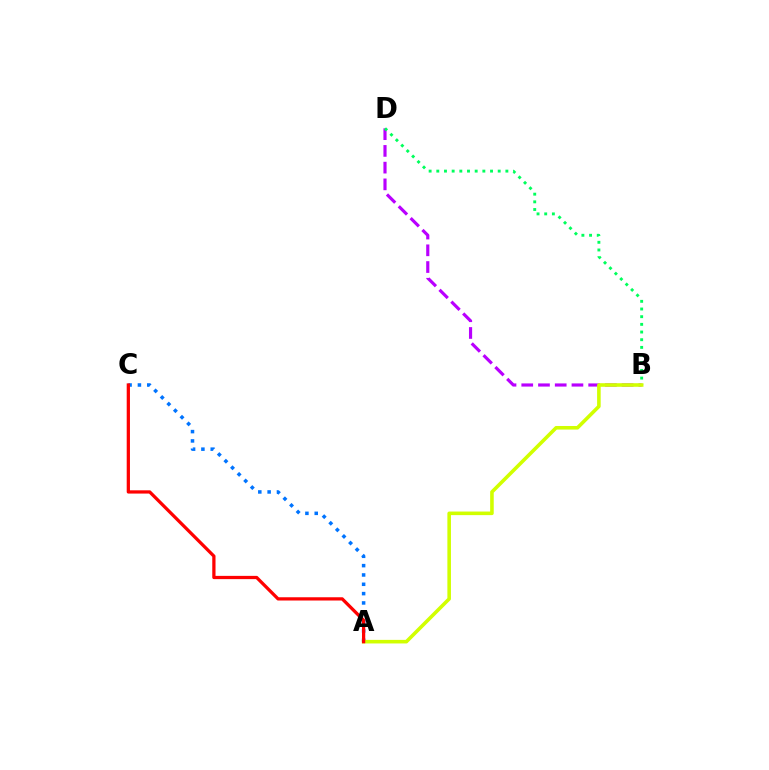{('B', 'D'): [{'color': '#b900ff', 'line_style': 'dashed', 'thickness': 2.27}, {'color': '#00ff5c', 'line_style': 'dotted', 'thickness': 2.09}], ('A', 'C'): [{'color': '#0074ff', 'line_style': 'dotted', 'thickness': 2.53}, {'color': '#ff0000', 'line_style': 'solid', 'thickness': 2.34}], ('A', 'B'): [{'color': '#d1ff00', 'line_style': 'solid', 'thickness': 2.58}]}